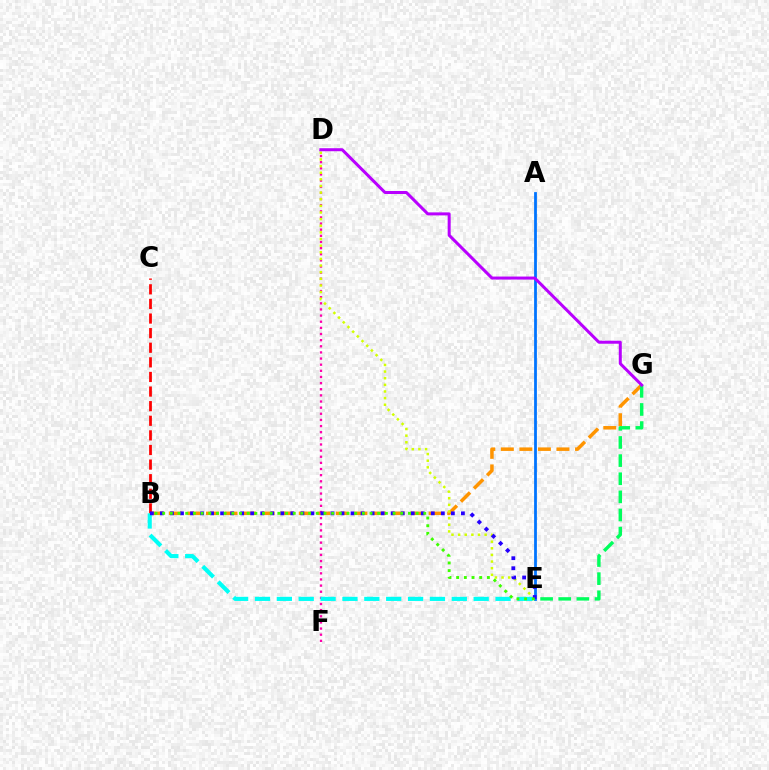{('B', 'G'): [{'color': '#ff9400', 'line_style': 'dashed', 'thickness': 2.52}], ('D', 'F'): [{'color': '#ff00ac', 'line_style': 'dotted', 'thickness': 1.67}], ('D', 'E'): [{'color': '#d1ff00', 'line_style': 'dotted', 'thickness': 1.8}], ('B', 'C'): [{'color': '#ff0000', 'line_style': 'dashed', 'thickness': 1.98}], ('B', 'E'): [{'color': '#00fff6', 'line_style': 'dashed', 'thickness': 2.97}, {'color': '#2500ff', 'line_style': 'dotted', 'thickness': 2.73}, {'color': '#3dff00', 'line_style': 'dotted', 'thickness': 2.09}], ('A', 'E'): [{'color': '#0074ff', 'line_style': 'solid', 'thickness': 2.0}], ('E', 'G'): [{'color': '#00ff5c', 'line_style': 'dashed', 'thickness': 2.46}], ('D', 'G'): [{'color': '#b900ff', 'line_style': 'solid', 'thickness': 2.17}]}